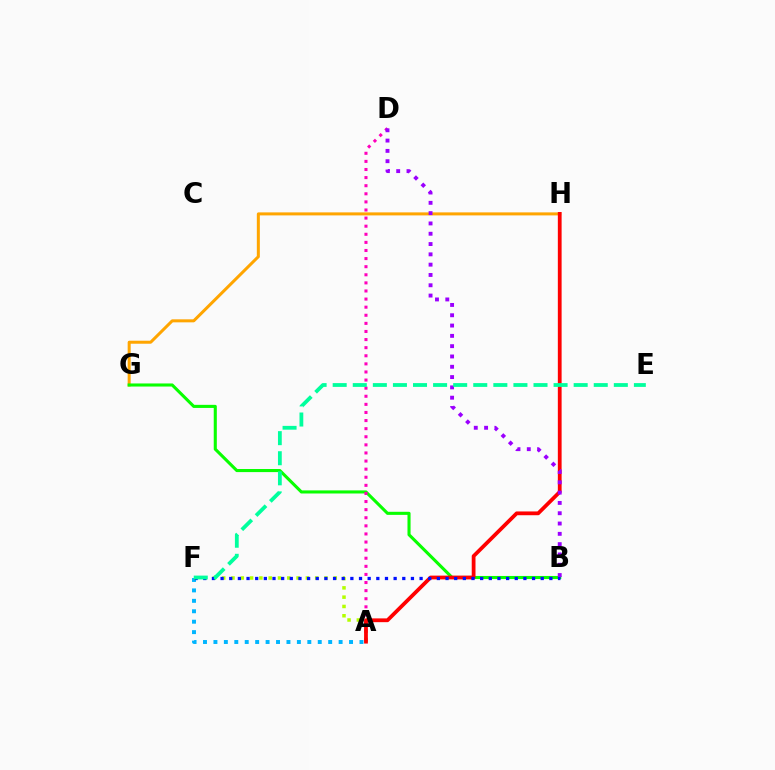{('G', 'H'): [{'color': '#ffa500', 'line_style': 'solid', 'thickness': 2.17}], ('A', 'F'): [{'color': '#00b5ff', 'line_style': 'dotted', 'thickness': 2.83}, {'color': '#b3ff00', 'line_style': 'dotted', 'thickness': 2.53}], ('B', 'G'): [{'color': '#08ff00', 'line_style': 'solid', 'thickness': 2.22}], ('A', 'D'): [{'color': '#ff00bd', 'line_style': 'dotted', 'thickness': 2.2}], ('A', 'H'): [{'color': '#ff0000', 'line_style': 'solid', 'thickness': 2.72}], ('B', 'F'): [{'color': '#0010ff', 'line_style': 'dotted', 'thickness': 2.35}], ('B', 'D'): [{'color': '#9b00ff', 'line_style': 'dotted', 'thickness': 2.8}], ('E', 'F'): [{'color': '#00ff9d', 'line_style': 'dashed', 'thickness': 2.73}]}